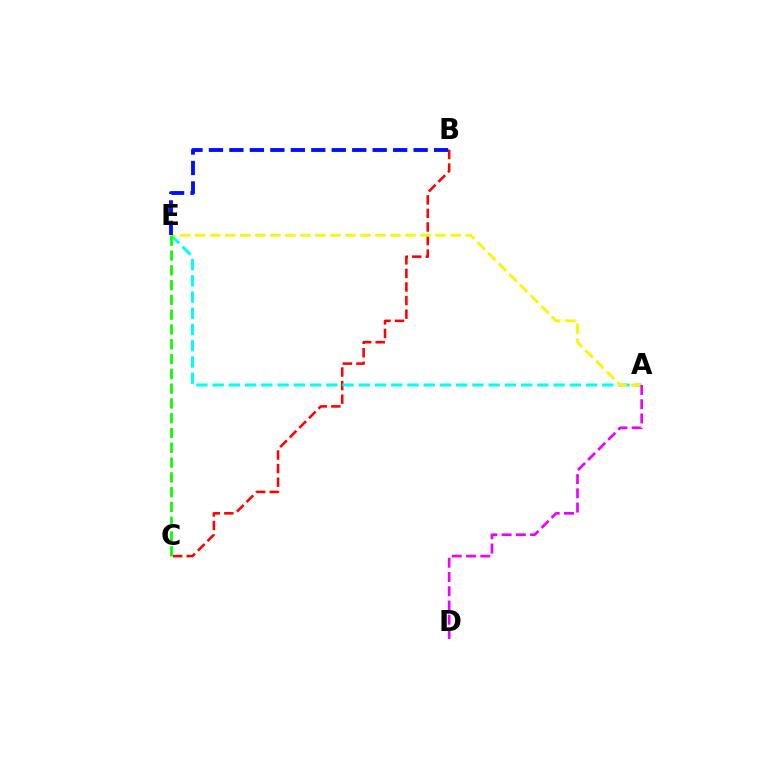{('B', 'C'): [{'color': '#ff0000', 'line_style': 'dashed', 'thickness': 1.84}], ('A', 'E'): [{'color': '#00fff6', 'line_style': 'dashed', 'thickness': 2.21}, {'color': '#fcf500', 'line_style': 'dashed', 'thickness': 2.04}], ('C', 'E'): [{'color': '#08ff00', 'line_style': 'dashed', 'thickness': 2.01}], ('A', 'D'): [{'color': '#ee00ff', 'line_style': 'dashed', 'thickness': 1.94}], ('B', 'E'): [{'color': '#0010ff', 'line_style': 'dashed', 'thickness': 2.78}]}